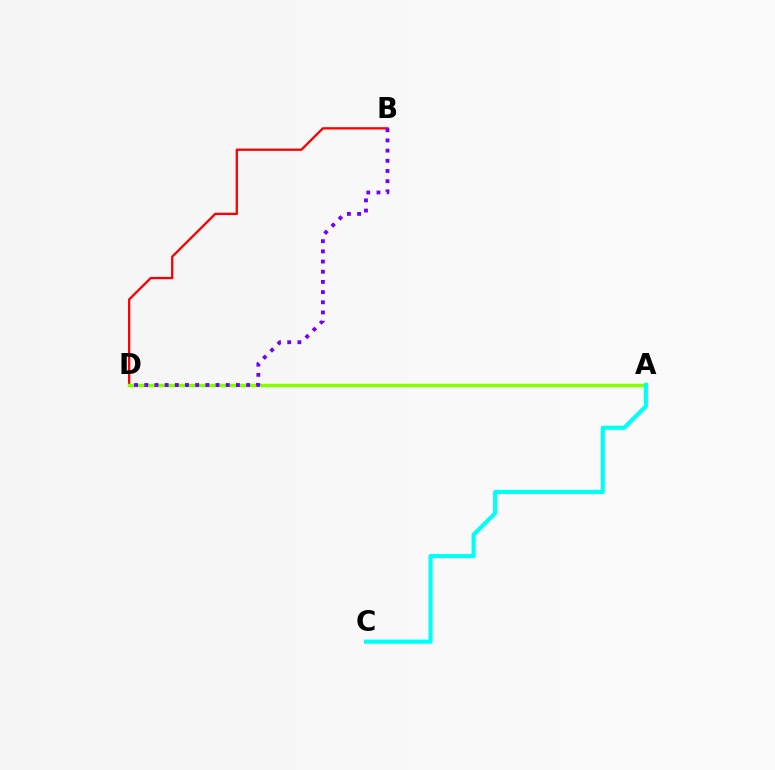{('B', 'D'): [{'color': '#ff0000', 'line_style': 'solid', 'thickness': 1.66}, {'color': '#7200ff', 'line_style': 'dotted', 'thickness': 2.77}], ('A', 'D'): [{'color': '#84ff00', 'line_style': 'solid', 'thickness': 2.45}], ('A', 'C'): [{'color': '#00fff6', 'line_style': 'solid', 'thickness': 2.98}]}